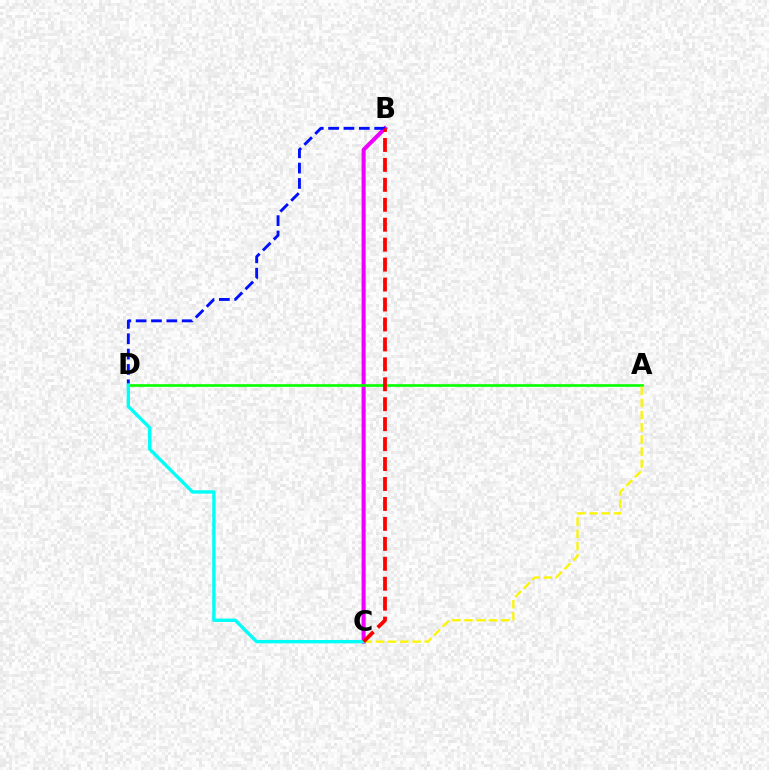{('B', 'C'): [{'color': '#ee00ff', 'line_style': 'solid', 'thickness': 2.92}, {'color': '#ff0000', 'line_style': 'dashed', 'thickness': 2.71}], ('A', 'D'): [{'color': '#08ff00', 'line_style': 'solid', 'thickness': 1.91}], ('A', 'C'): [{'color': '#fcf500', 'line_style': 'dashed', 'thickness': 1.65}], ('B', 'D'): [{'color': '#0010ff', 'line_style': 'dashed', 'thickness': 2.09}], ('C', 'D'): [{'color': '#00fff6', 'line_style': 'solid', 'thickness': 2.41}]}